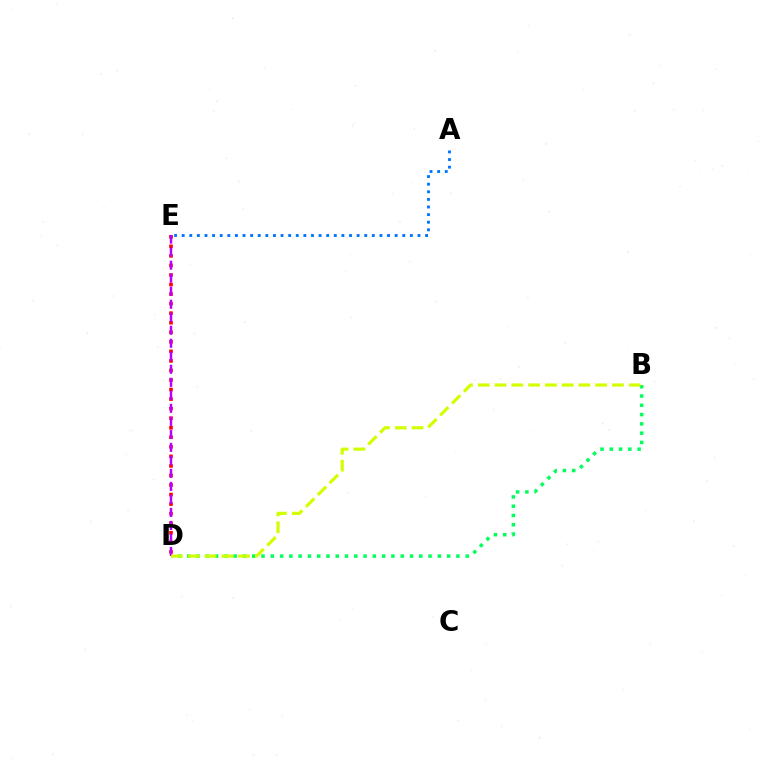{('B', 'D'): [{'color': '#00ff5c', 'line_style': 'dotted', 'thickness': 2.52}, {'color': '#d1ff00', 'line_style': 'dashed', 'thickness': 2.28}], ('D', 'E'): [{'color': '#ff0000', 'line_style': 'dotted', 'thickness': 2.59}, {'color': '#b900ff', 'line_style': 'dashed', 'thickness': 1.77}], ('A', 'E'): [{'color': '#0074ff', 'line_style': 'dotted', 'thickness': 2.07}]}